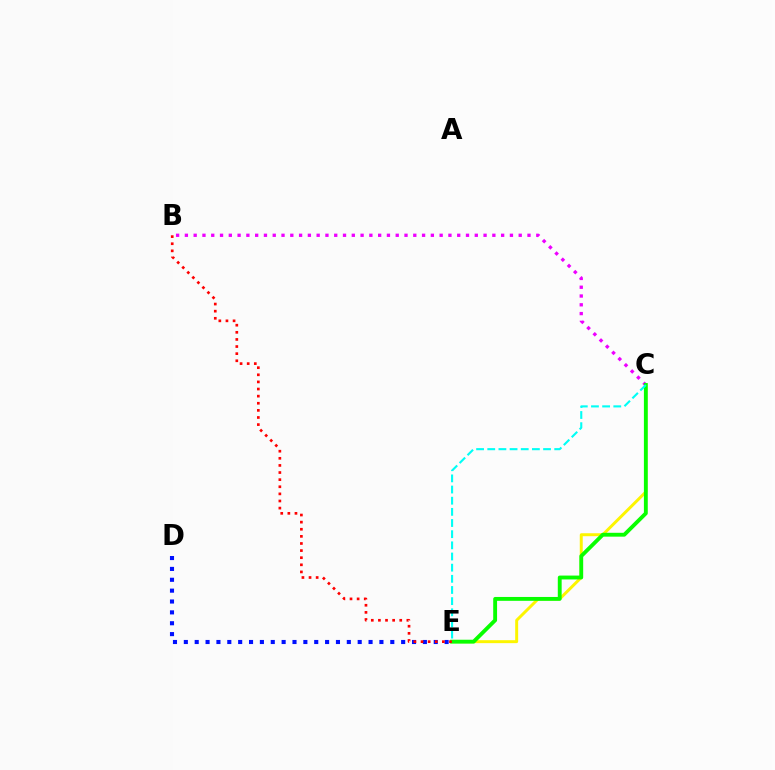{('C', 'E'): [{'color': '#fcf500', 'line_style': 'solid', 'thickness': 2.13}, {'color': '#08ff00', 'line_style': 'solid', 'thickness': 2.78}, {'color': '#00fff6', 'line_style': 'dashed', 'thickness': 1.52}], ('B', 'C'): [{'color': '#ee00ff', 'line_style': 'dotted', 'thickness': 2.39}], ('D', 'E'): [{'color': '#0010ff', 'line_style': 'dotted', 'thickness': 2.95}], ('B', 'E'): [{'color': '#ff0000', 'line_style': 'dotted', 'thickness': 1.93}]}